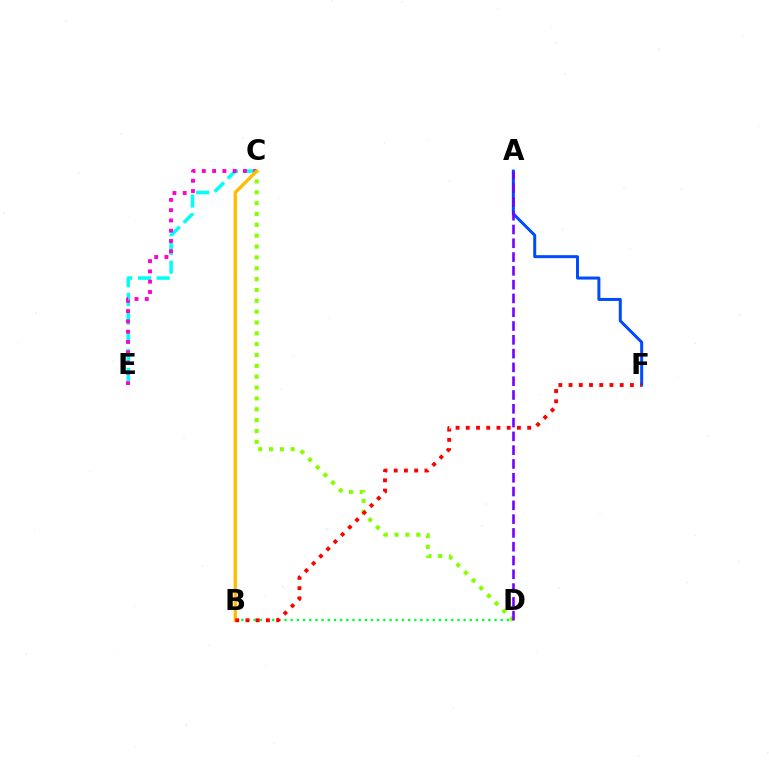{('C', 'D'): [{'color': '#84ff00', 'line_style': 'dotted', 'thickness': 2.95}], ('A', 'F'): [{'color': '#004bff', 'line_style': 'solid', 'thickness': 2.16}], ('C', 'E'): [{'color': '#00fff6', 'line_style': 'dashed', 'thickness': 2.55}, {'color': '#ff00cf', 'line_style': 'dotted', 'thickness': 2.79}], ('A', 'D'): [{'color': '#7200ff', 'line_style': 'dashed', 'thickness': 1.87}], ('B', 'D'): [{'color': '#00ff39', 'line_style': 'dotted', 'thickness': 1.68}], ('B', 'C'): [{'color': '#ffbd00', 'line_style': 'solid', 'thickness': 2.41}], ('B', 'F'): [{'color': '#ff0000', 'line_style': 'dotted', 'thickness': 2.78}]}